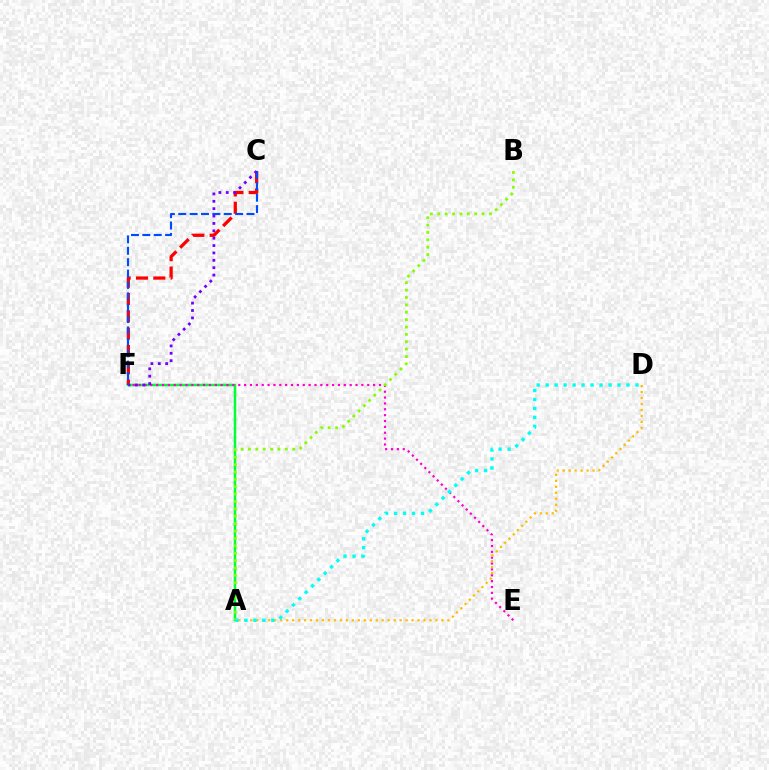{('C', 'F'): [{'color': '#ff0000', 'line_style': 'dashed', 'thickness': 2.35}, {'color': '#004bff', 'line_style': 'dashed', 'thickness': 1.55}, {'color': '#7200ff', 'line_style': 'dotted', 'thickness': 2.0}], ('A', 'F'): [{'color': '#00ff39', 'line_style': 'solid', 'thickness': 1.8}], ('E', 'F'): [{'color': '#ff00cf', 'line_style': 'dotted', 'thickness': 1.59}], ('A', 'B'): [{'color': '#84ff00', 'line_style': 'dotted', 'thickness': 2.01}], ('A', 'D'): [{'color': '#ffbd00', 'line_style': 'dotted', 'thickness': 1.62}, {'color': '#00fff6', 'line_style': 'dotted', 'thickness': 2.44}]}